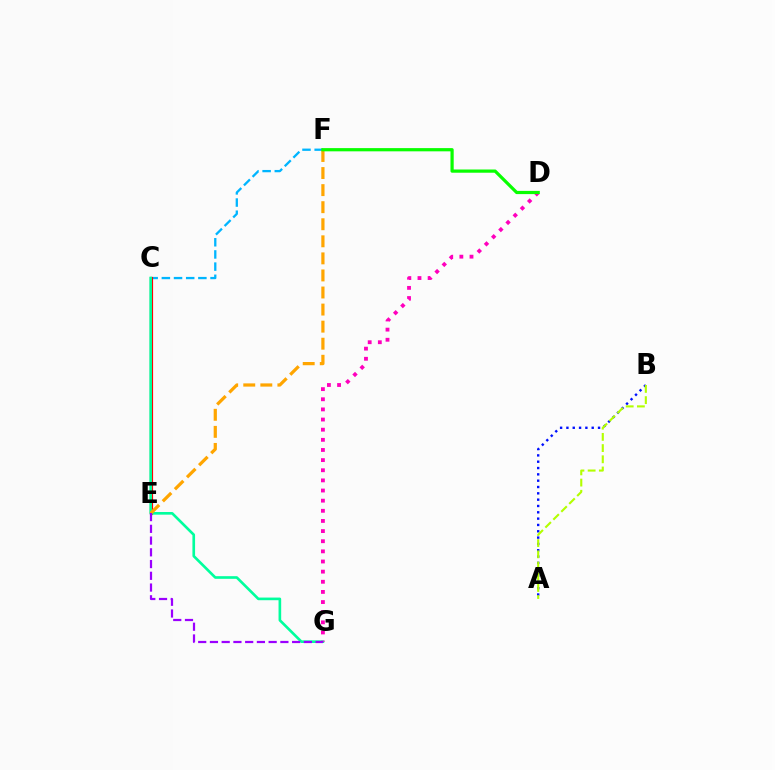{('C', 'F'): [{'color': '#00b5ff', 'line_style': 'dashed', 'thickness': 1.65}], ('A', 'B'): [{'color': '#0010ff', 'line_style': 'dotted', 'thickness': 1.72}, {'color': '#b3ff00', 'line_style': 'dashed', 'thickness': 1.52}], ('C', 'E'): [{'color': '#ff0000', 'line_style': 'solid', 'thickness': 2.28}], ('C', 'G'): [{'color': '#00ff9d', 'line_style': 'solid', 'thickness': 1.91}], ('D', 'G'): [{'color': '#ff00bd', 'line_style': 'dotted', 'thickness': 2.75}], ('E', 'F'): [{'color': '#ffa500', 'line_style': 'dashed', 'thickness': 2.32}], ('D', 'F'): [{'color': '#08ff00', 'line_style': 'solid', 'thickness': 2.31}], ('E', 'G'): [{'color': '#9b00ff', 'line_style': 'dashed', 'thickness': 1.59}]}